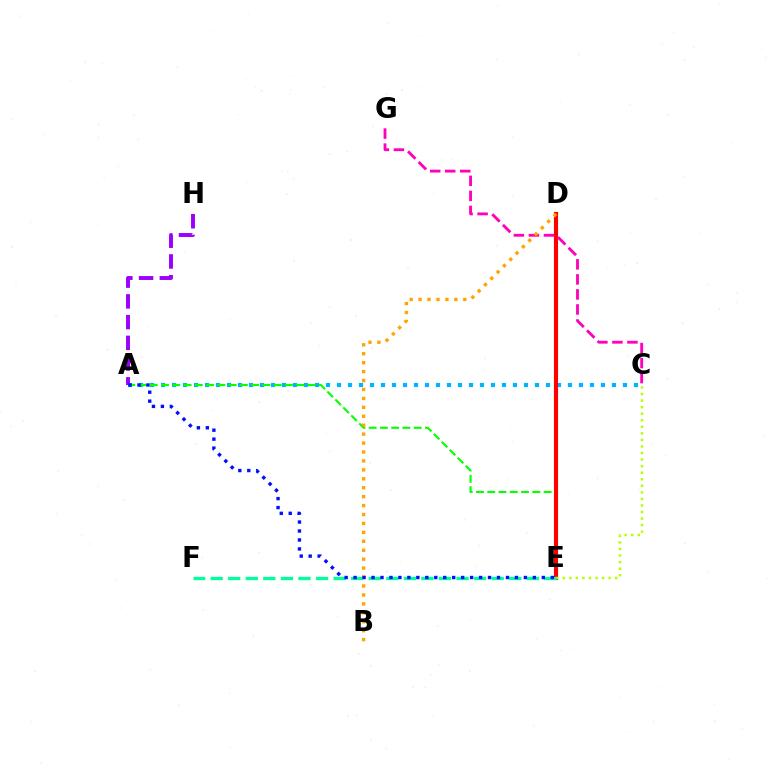{('A', 'C'): [{'color': '#00b5ff', 'line_style': 'dotted', 'thickness': 2.99}], ('A', 'E'): [{'color': '#08ff00', 'line_style': 'dashed', 'thickness': 1.53}, {'color': '#0010ff', 'line_style': 'dotted', 'thickness': 2.44}], ('D', 'E'): [{'color': '#ff0000', 'line_style': 'solid', 'thickness': 2.98}], ('A', 'H'): [{'color': '#9b00ff', 'line_style': 'dashed', 'thickness': 2.82}], ('C', 'E'): [{'color': '#b3ff00', 'line_style': 'dotted', 'thickness': 1.78}], ('C', 'G'): [{'color': '#ff00bd', 'line_style': 'dashed', 'thickness': 2.04}], ('E', 'F'): [{'color': '#00ff9d', 'line_style': 'dashed', 'thickness': 2.39}], ('B', 'D'): [{'color': '#ffa500', 'line_style': 'dotted', 'thickness': 2.43}]}